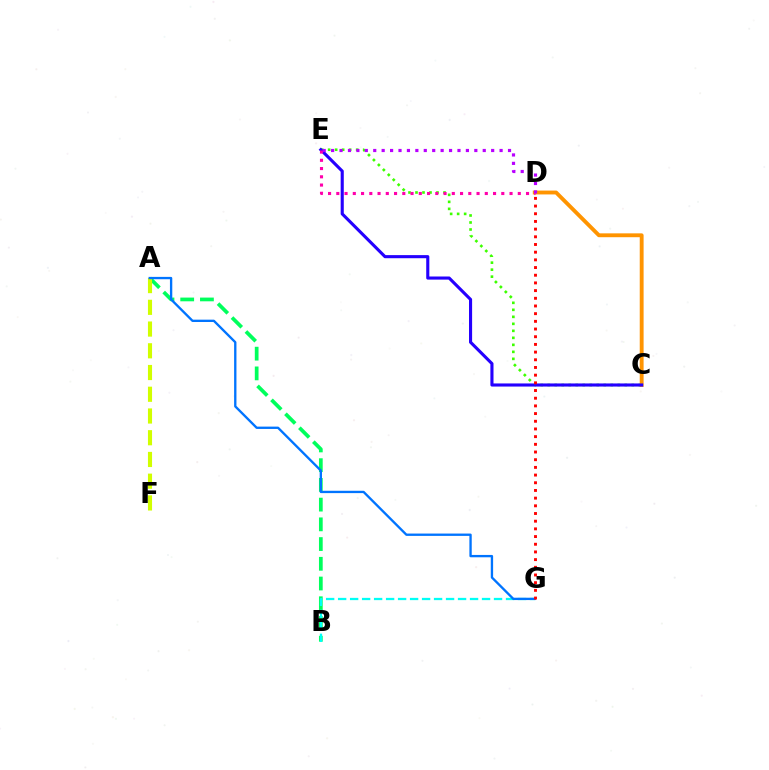{('A', 'B'): [{'color': '#00ff5c', 'line_style': 'dashed', 'thickness': 2.68}], ('A', 'F'): [{'color': '#d1ff00', 'line_style': 'dashed', 'thickness': 2.95}], ('C', 'E'): [{'color': '#3dff00', 'line_style': 'dotted', 'thickness': 1.9}, {'color': '#2500ff', 'line_style': 'solid', 'thickness': 2.24}], ('C', 'D'): [{'color': '#ff9400', 'line_style': 'solid', 'thickness': 2.78}], ('B', 'G'): [{'color': '#00fff6', 'line_style': 'dashed', 'thickness': 1.63}], ('A', 'G'): [{'color': '#0074ff', 'line_style': 'solid', 'thickness': 1.68}], ('D', 'E'): [{'color': '#ff00ac', 'line_style': 'dotted', 'thickness': 2.24}, {'color': '#b900ff', 'line_style': 'dotted', 'thickness': 2.29}], ('D', 'G'): [{'color': '#ff0000', 'line_style': 'dotted', 'thickness': 2.09}]}